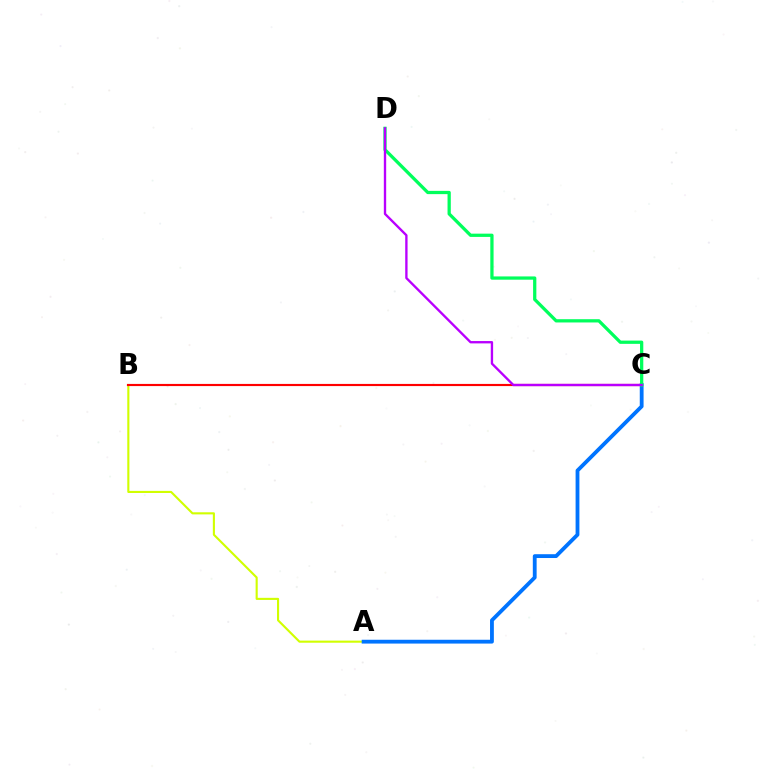{('A', 'B'): [{'color': '#d1ff00', 'line_style': 'solid', 'thickness': 1.52}], ('A', 'C'): [{'color': '#0074ff', 'line_style': 'solid', 'thickness': 2.75}], ('B', 'C'): [{'color': '#ff0000', 'line_style': 'solid', 'thickness': 1.55}], ('C', 'D'): [{'color': '#00ff5c', 'line_style': 'solid', 'thickness': 2.35}, {'color': '#b900ff', 'line_style': 'solid', 'thickness': 1.69}]}